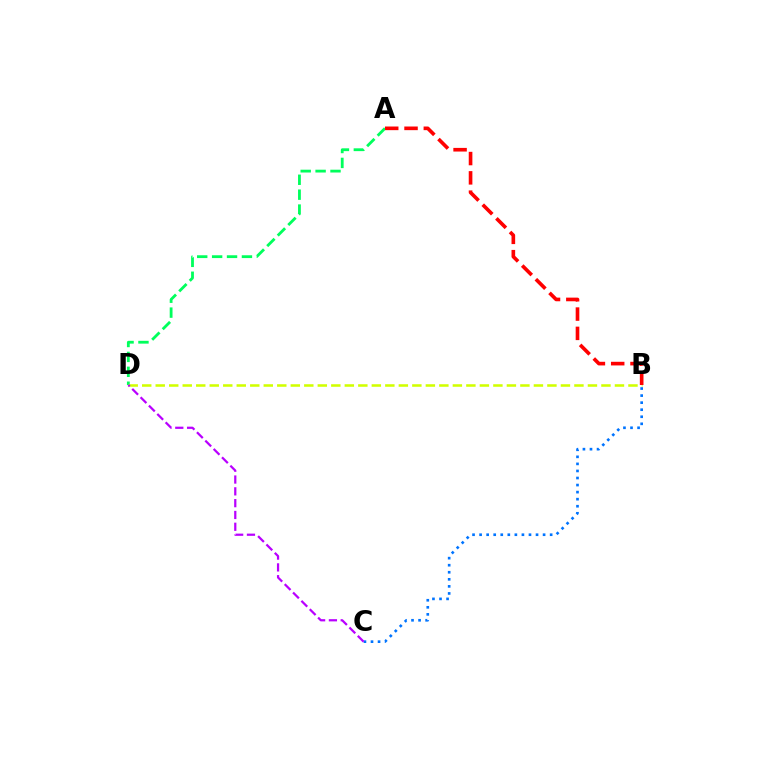{('A', 'D'): [{'color': '#00ff5c', 'line_style': 'dashed', 'thickness': 2.03}], ('B', 'C'): [{'color': '#0074ff', 'line_style': 'dotted', 'thickness': 1.92}], ('B', 'D'): [{'color': '#d1ff00', 'line_style': 'dashed', 'thickness': 1.83}], ('A', 'B'): [{'color': '#ff0000', 'line_style': 'dashed', 'thickness': 2.62}], ('C', 'D'): [{'color': '#b900ff', 'line_style': 'dashed', 'thickness': 1.6}]}